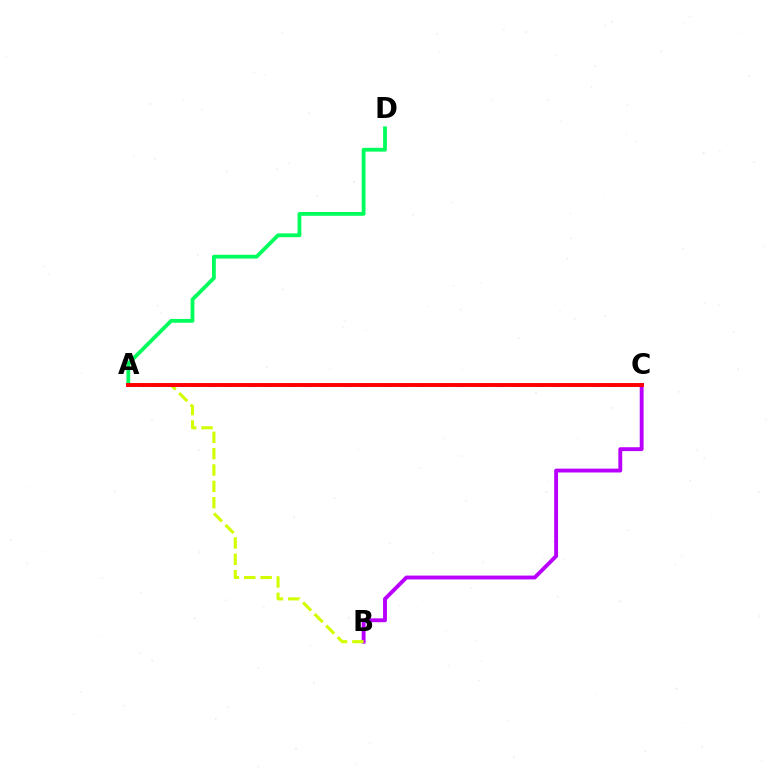{('B', 'C'): [{'color': '#b900ff', 'line_style': 'solid', 'thickness': 2.78}], ('A', 'B'): [{'color': '#d1ff00', 'line_style': 'dashed', 'thickness': 2.22}], ('A', 'C'): [{'color': '#0074ff', 'line_style': 'dashed', 'thickness': 1.87}, {'color': '#ff0000', 'line_style': 'solid', 'thickness': 2.82}], ('A', 'D'): [{'color': '#00ff5c', 'line_style': 'solid', 'thickness': 2.73}]}